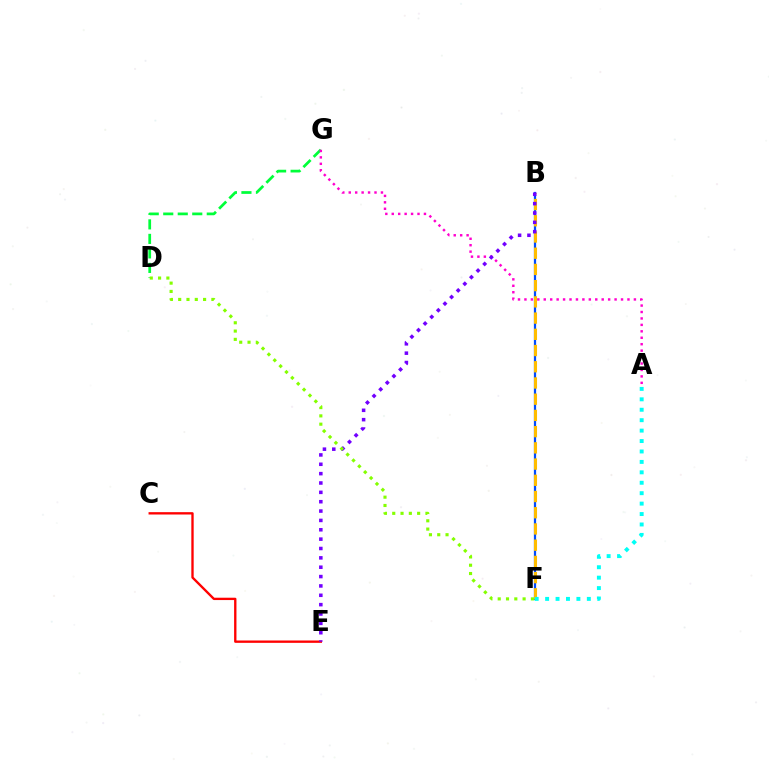{('B', 'F'): [{'color': '#004bff', 'line_style': 'solid', 'thickness': 1.61}, {'color': '#ffbd00', 'line_style': 'dashed', 'thickness': 2.2}], ('D', 'G'): [{'color': '#00ff39', 'line_style': 'dashed', 'thickness': 1.97}], ('A', 'G'): [{'color': '#ff00cf', 'line_style': 'dotted', 'thickness': 1.75}], ('C', 'E'): [{'color': '#ff0000', 'line_style': 'solid', 'thickness': 1.69}], ('B', 'E'): [{'color': '#7200ff', 'line_style': 'dotted', 'thickness': 2.54}], ('A', 'F'): [{'color': '#00fff6', 'line_style': 'dotted', 'thickness': 2.83}], ('D', 'F'): [{'color': '#84ff00', 'line_style': 'dotted', 'thickness': 2.25}]}